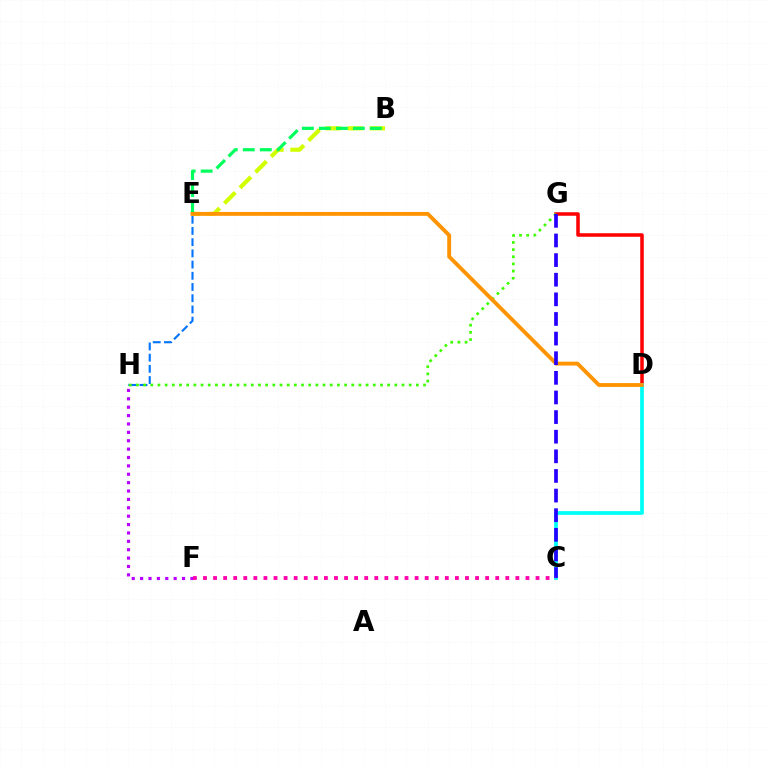{('B', 'E'): [{'color': '#d1ff00', 'line_style': 'dashed', 'thickness': 2.99}, {'color': '#00ff5c', 'line_style': 'dashed', 'thickness': 2.31}], ('E', 'H'): [{'color': '#0074ff', 'line_style': 'dashed', 'thickness': 1.52}], ('D', 'G'): [{'color': '#ff0000', 'line_style': 'solid', 'thickness': 2.53}], ('C', 'D'): [{'color': '#00fff6', 'line_style': 'solid', 'thickness': 2.69}], ('G', 'H'): [{'color': '#3dff00', 'line_style': 'dotted', 'thickness': 1.95}], ('D', 'E'): [{'color': '#ff9400', 'line_style': 'solid', 'thickness': 2.77}], ('C', 'G'): [{'color': '#2500ff', 'line_style': 'dashed', 'thickness': 2.67}], ('F', 'H'): [{'color': '#b900ff', 'line_style': 'dotted', 'thickness': 2.28}], ('C', 'F'): [{'color': '#ff00ac', 'line_style': 'dotted', 'thickness': 2.74}]}